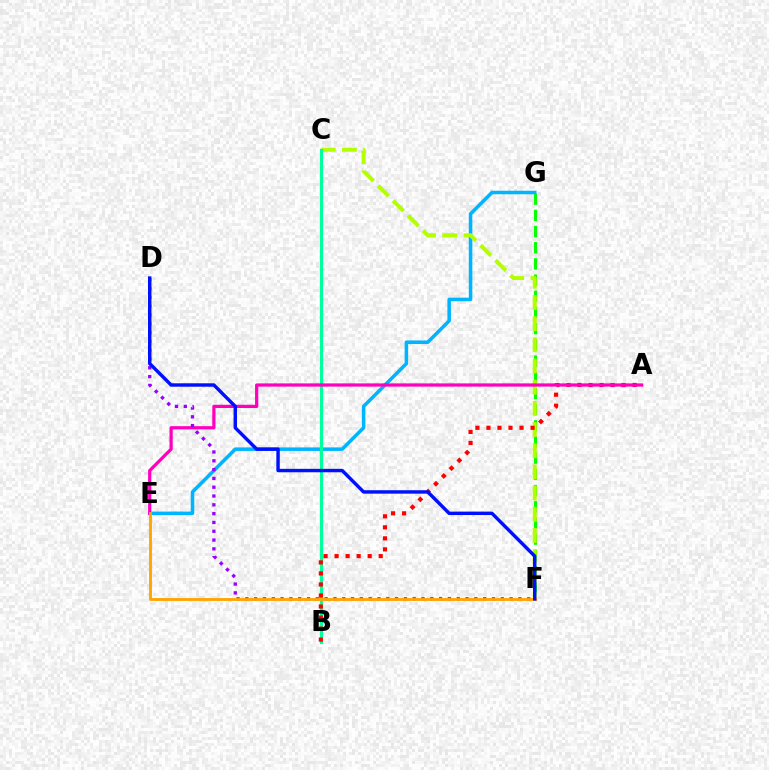{('F', 'G'): [{'color': '#08ff00', 'line_style': 'dashed', 'thickness': 2.2}], ('E', 'G'): [{'color': '#00b5ff', 'line_style': 'solid', 'thickness': 2.55}], ('C', 'F'): [{'color': '#b3ff00', 'line_style': 'dashed', 'thickness': 2.88}], ('B', 'C'): [{'color': '#00ff9d', 'line_style': 'solid', 'thickness': 2.25}], ('A', 'B'): [{'color': '#ff0000', 'line_style': 'dotted', 'thickness': 3.0}], ('A', 'E'): [{'color': '#ff00bd', 'line_style': 'solid', 'thickness': 2.32}], ('D', 'F'): [{'color': '#9b00ff', 'line_style': 'dotted', 'thickness': 2.39}, {'color': '#0010ff', 'line_style': 'solid', 'thickness': 2.47}], ('E', 'F'): [{'color': '#ffa500', 'line_style': 'solid', 'thickness': 2.05}]}